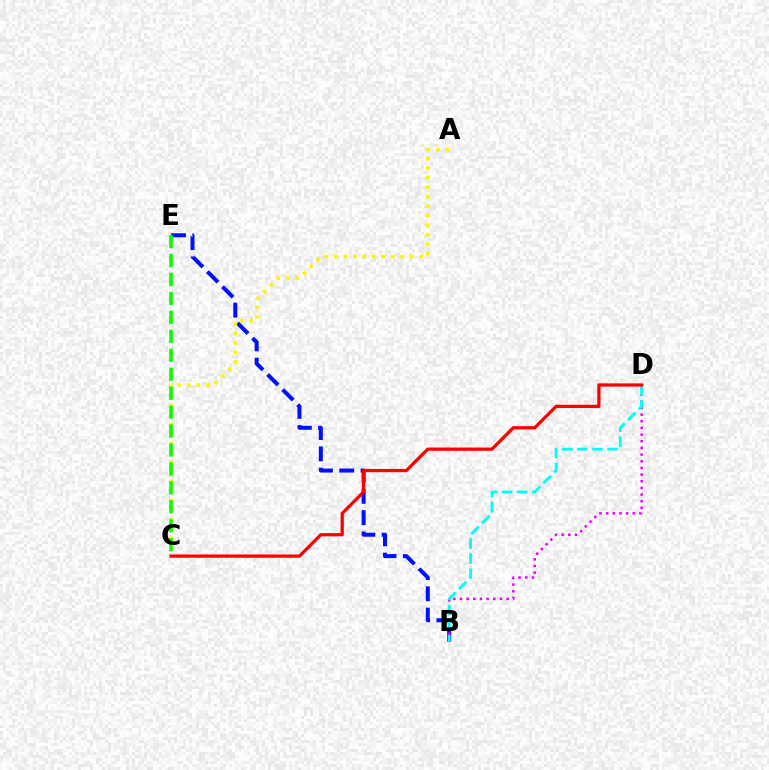{('B', 'E'): [{'color': '#0010ff', 'line_style': 'dashed', 'thickness': 2.89}], ('A', 'C'): [{'color': '#fcf500', 'line_style': 'dotted', 'thickness': 2.58}], ('B', 'D'): [{'color': '#ee00ff', 'line_style': 'dotted', 'thickness': 1.81}, {'color': '#00fff6', 'line_style': 'dashed', 'thickness': 2.05}], ('C', 'E'): [{'color': '#08ff00', 'line_style': 'dashed', 'thickness': 2.57}], ('C', 'D'): [{'color': '#ff0000', 'line_style': 'solid', 'thickness': 2.33}]}